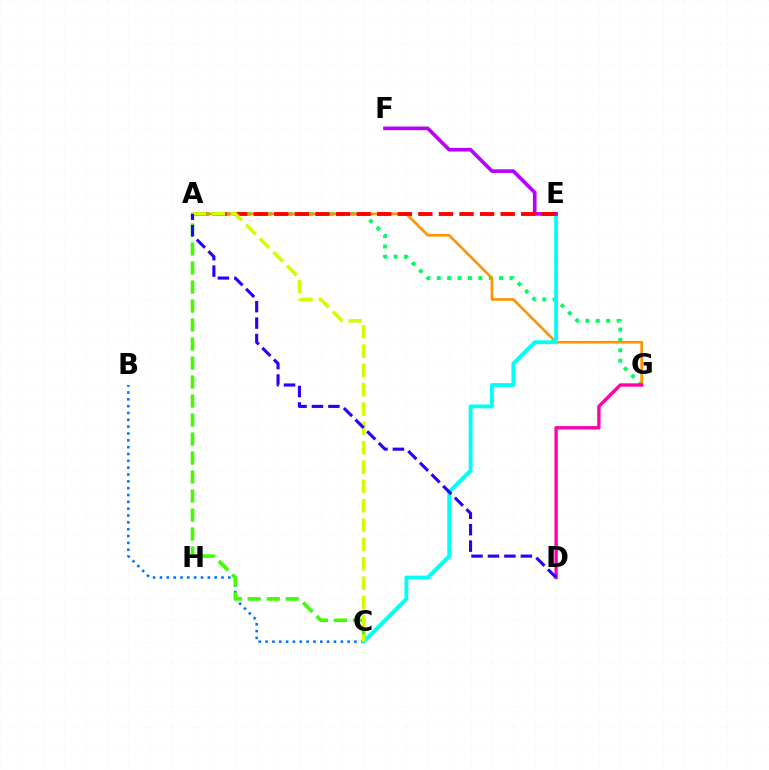{('A', 'G'): [{'color': '#00ff5c', 'line_style': 'dotted', 'thickness': 2.82}, {'color': '#ff9400', 'line_style': 'solid', 'thickness': 1.92}], ('B', 'C'): [{'color': '#0074ff', 'line_style': 'dotted', 'thickness': 1.86}], ('C', 'E'): [{'color': '#00fff6', 'line_style': 'solid', 'thickness': 2.76}], ('E', 'F'): [{'color': '#b900ff', 'line_style': 'solid', 'thickness': 2.62}], ('A', 'E'): [{'color': '#ff0000', 'line_style': 'dashed', 'thickness': 2.8}], ('D', 'G'): [{'color': '#ff00ac', 'line_style': 'solid', 'thickness': 2.41}], ('A', 'C'): [{'color': '#3dff00', 'line_style': 'dashed', 'thickness': 2.58}, {'color': '#d1ff00', 'line_style': 'dashed', 'thickness': 2.63}], ('A', 'D'): [{'color': '#2500ff', 'line_style': 'dashed', 'thickness': 2.23}]}